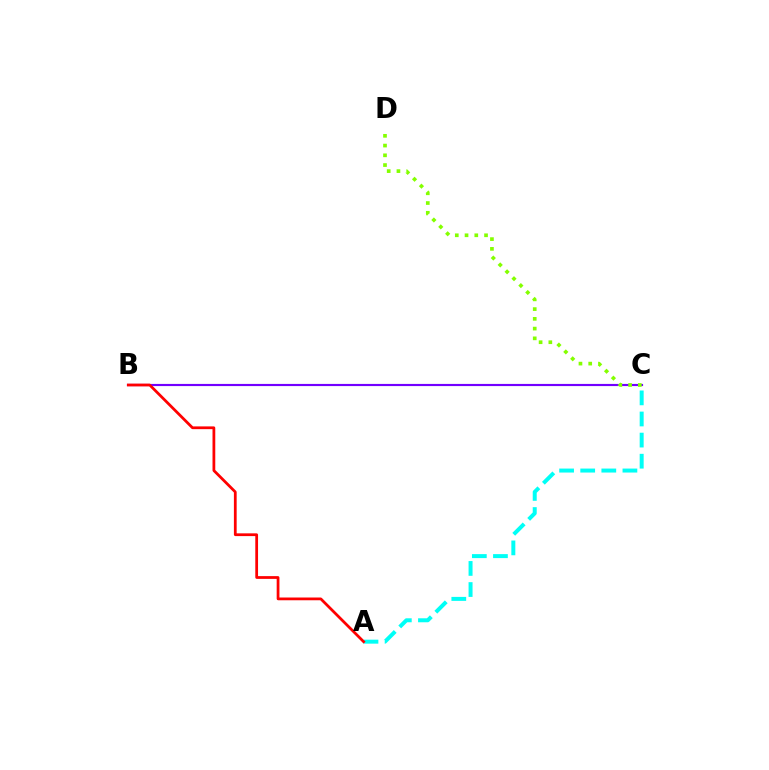{('B', 'C'): [{'color': '#7200ff', 'line_style': 'solid', 'thickness': 1.56}], ('A', 'C'): [{'color': '#00fff6', 'line_style': 'dashed', 'thickness': 2.87}], ('A', 'B'): [{'color': '#ff0000', 'line_style': 'solid', 'thickness': 1.99}], ('C', 'D'): [{'color': '#84ff00', 'line_style': 'dotted', 'thickness': 2.65}]}